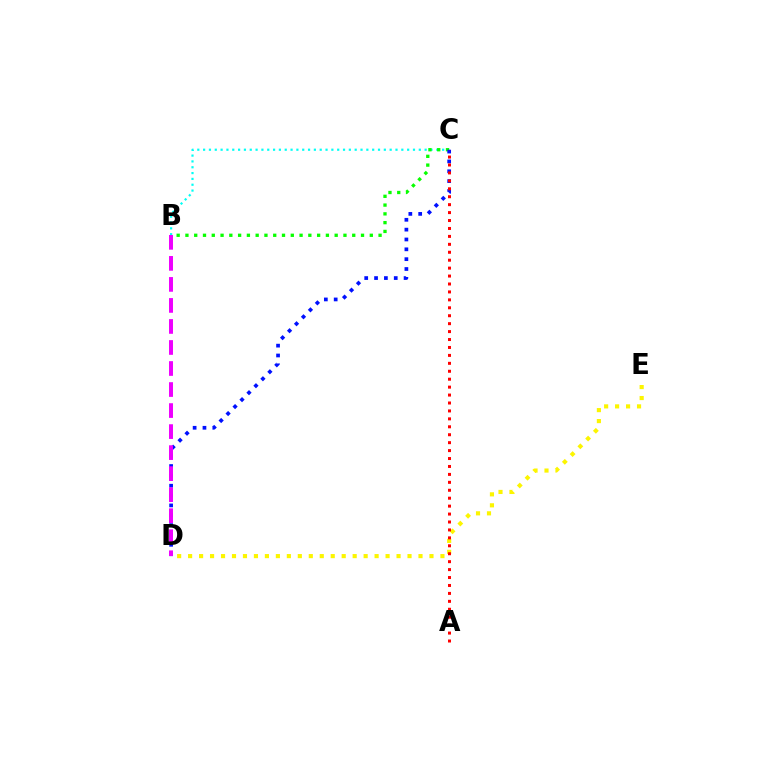{('D', 'E'): [{'color': '#fcf500', 'line_style': 'dotted', 'thickness': 2.98}], ('B', 'C'): [{'color': '#00fff6', 'line_style': 'dotted', 'thickness': 1.58}, {'color': '#08ff00', 'line_style': 'dotted', 'thickness': 2.39}], ('C', 'D'): [{'color': '#0010ff', 'line_style': 'dotted', 'thickness': 2.67}], ('A', 'C'): [{'color': '#ff0000', 'line_style': 'dotted', 'thickness': 2.16}], ('B', 'D'): [{'color': '#ee00ff', 'line_style': 'dashed', 'thickness': 2.86}]}